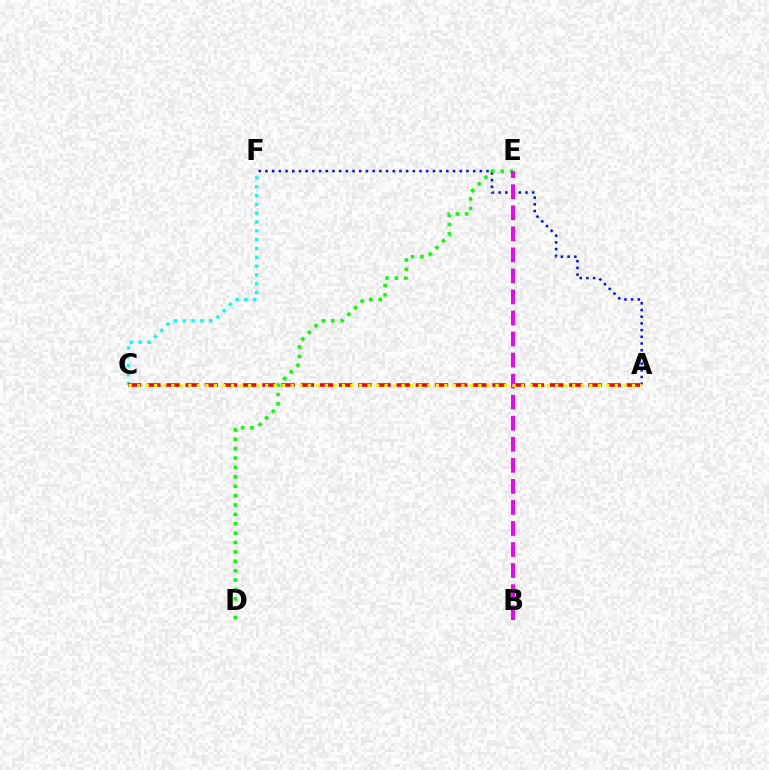{('C', 'F'): [{'color': '#00fff6', 'line_style': 'dotted', 'thickness': 2.4}], ('A', 'C'): [{'color': '#ff0000', 'line_style': 'dashed', 'thickness': 2.61}, {'color': '#fcf500', 'line_style': 'dotted', 'thickness': 2.32}], ('A', 'F'): [{'color': '#0010ff', 'line_style': 'dotted', 'thickness': 1.82}], ('D', 'E'): [{'color': '#08ff00', 'line_style': 'dotted', 'thickness': 2.55}], ('B', 'E'): [{'color': '#ee00ff', 'line_style': 'dashed', 'thickness': 2.86}]}